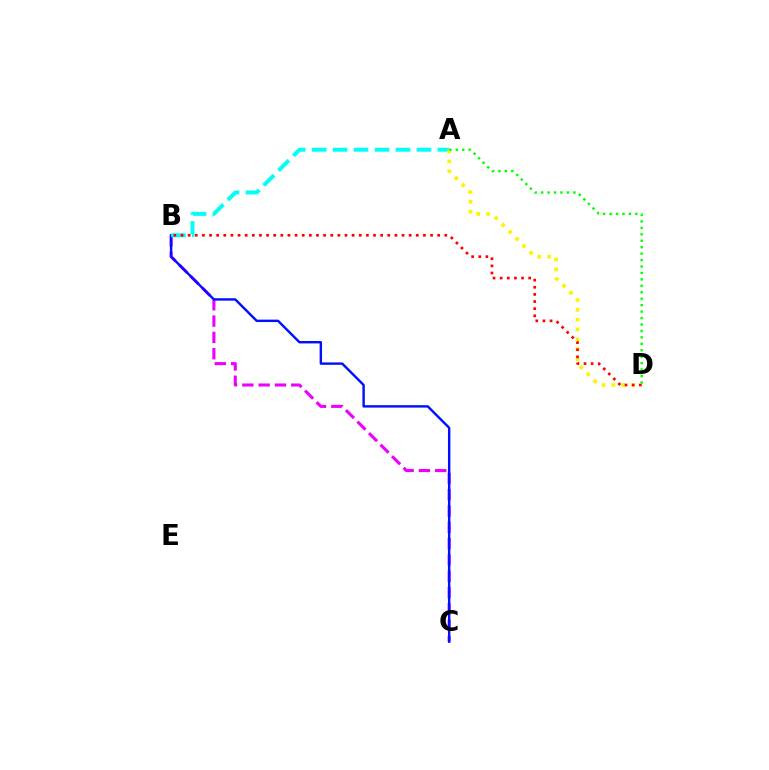{('B', 'C'): [{'color': '#ee00ff', 'line_style': 'dashed', 'thickness': 2.22}, {'color': '#0010ff', 'line_style': 'solid', 'thickness': 1.74}], ('A', 'B'): [{'color': '#00fff6', 'line_style': 'dashed', 'thickness': 2.85}], ('A', 'D'): [{'color': '#fcf500', 'line_style': 'dotted', 'thickness': 2.68}, {'color': '#08ff00', 'line_style': 'dotted', 'thickness': 1.75}], ('B', 'D'): [{'color': '#ff0000', 'line_style': 'dotted', 'thickness': 1.94}]}